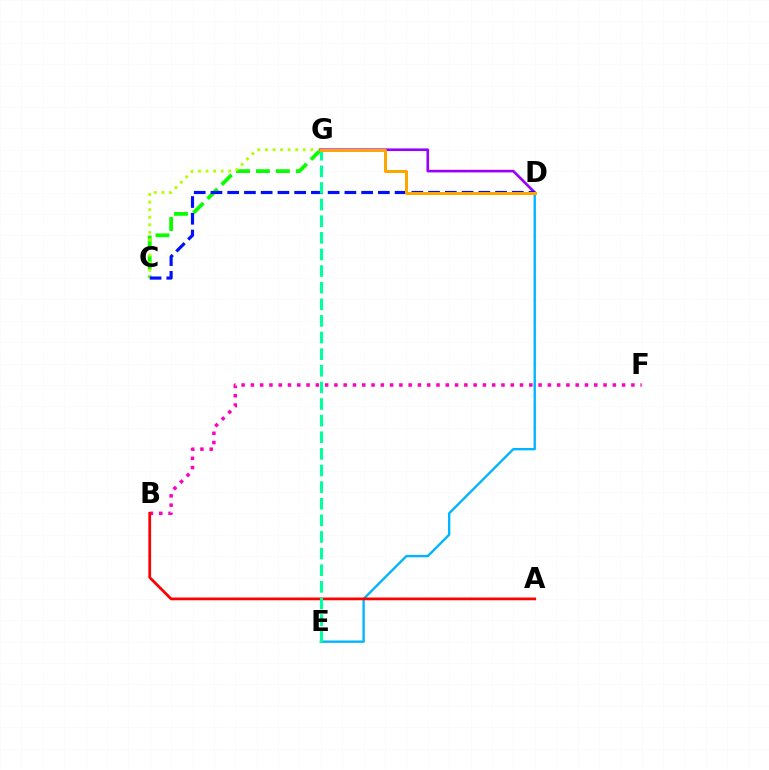{('C', 'G'): [{'color': '#08ff00', 'line_style': 'dashed', 'thickness': 2.71}, {'color': '#b3ff00', 'line_style': 'dotted', 'thickness': 2.06}], ('D', 'E'): [{'color': '#00b5ff', 'line_style': 'solid', 'thickness': 1.7}], ('B', 'F'): [{'color': '#ff00bd', 'line_style': 'dotted', 'thickness': 2.52}], ('D', 'G'): [{'color': '#9b00ff', 'line_style': 'solid', 'thickness': 1.9}, {'color': '#ffa500', 'line_style': 'solid', 'thickness': 2.15}], ('A', 'B'): [{'color': '#ff0000', 'line_style': 'solid', 'thickness': 1.98}], ('C', 'D'): [{'color': '#0010ff', 'line_style': 'dashed', 'thickness': 2.27}], ('E', 'G'): [{'color': '#00ff9d', 'line_style': 'dashed', 'thickness': 2.26}]}